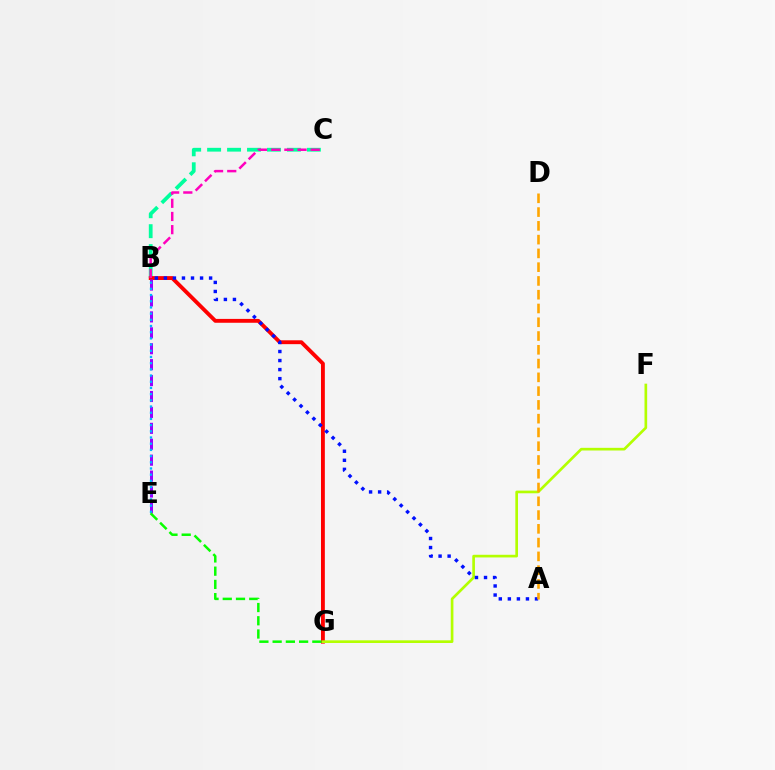{('B', 'C'): [{'color': '#00ff9d', 'line_style': 'dashed', 'thickness': 2.71}, {'color': '#ff00bd', 'line_style': 'dashed', 'thickness': 1.79}], ('B', 'G'): [{'color': '#ff0000', 'line_style': 'solid', 'thickness': 2.78}], ('B', 'E'): [{'color': '#9b00ff', 'line_style': 'dashed', 'thickness': 2.16}, {'color': '#00b5ff', 'line_style': 'dotted', 'thickness': 1.68}], ('F', 'G'): [{'color': '#b3ff00', 'line_style': 'solid', 'thickness': 1.92}], ('A', 'B'): [{'color': '#0010ff', 'line_style': 'dotted', 'thickness': 2.46}], ('E', 'G'): [{'color': '#08ff00', 'line_style': 'dashed', 'thickness': 1.8}], ('A', 'D'): [{'color': '#ffa500', 'line_style': 'dashed', 'thickness': 1.87}]}